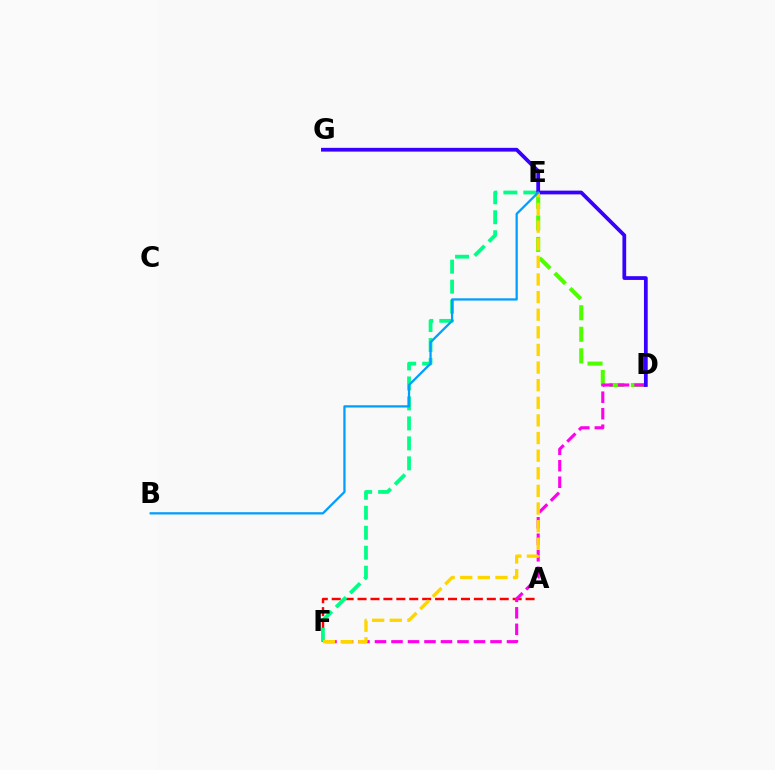{('D', 'E'): [{'color': '#4fff00', 'line_style': 'dashed', 'thickness': 2.93}], ('A', 'F'): [{'color': '#ff0000', 'line_style': 'dashed', 'thickness': 1.76}], ('E', 'F'): [{'color': '#00ff86', 'line_style': 'dashed', 'thickness': 2.71}, {'color': '#ffd500', 'line_style': 'dashed', 'thickness': 2.39}], ('D', 'F'): [{'color': '#ff00ed', 'line_style': 'dashed', 'thickness': 2.24}], ('D', 'G'): [{'color': '#3700ff', 'line_style': 'solid', 'thickness': 2.7}], ('B', 'E'): [{'color': '#009eff', 'line_style': 'solid', 'thickness': 1.62}]}